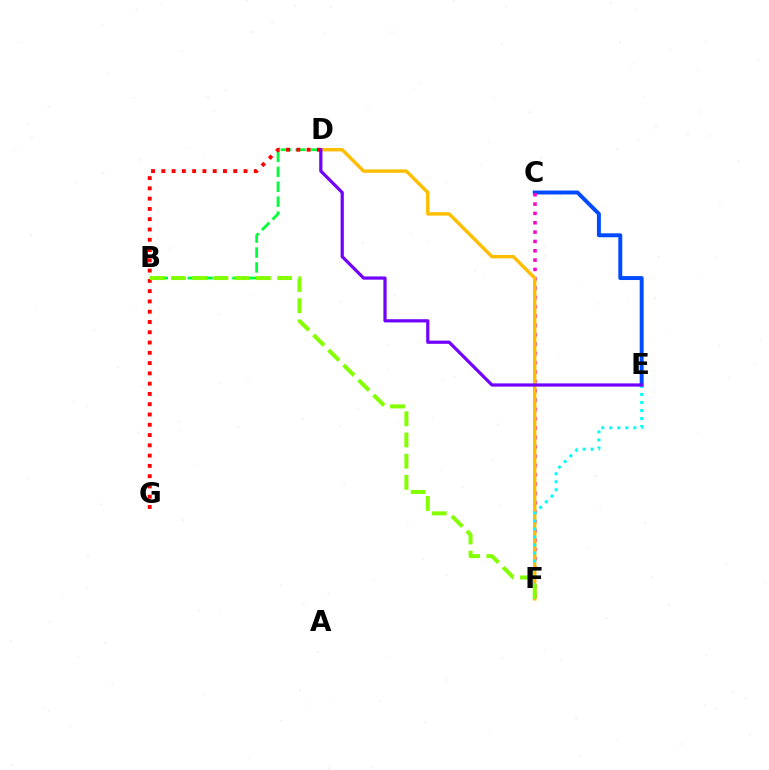{('C', 'E'): [{'color': '#004bff', 'line_style': 'solid', 'thickness': 2.84}], ('C', 'F'): [{'color': '#ff00cf', 'line_style': 'dotted', 'thickness': 2.54}], ('D', 'F'): [{'color': '#ffbd00', 'line_style': 'solid', 'thickness': 2.44}], ('E', 'F'): [{'color': '#00fff6', 'line_style': 'dotted', 'thickness': 2.18}], ('B', 'D'): [{'color': '#00ff39', 'line_style': 'dashed', 'thickness': 2.03}], ('D', 'G'): [{'color': '#ff0000', 'line_style': 'dotted', 'thickness': 2.79}], ('B', 'F'): [{'color': '#84ff00', 'line_style': 'dashed', 'thickness': 2.88}], ('D', 'E'): [{'color': '#7200ff', 'line_style': 'solid', 'thickness': 2.31}]}